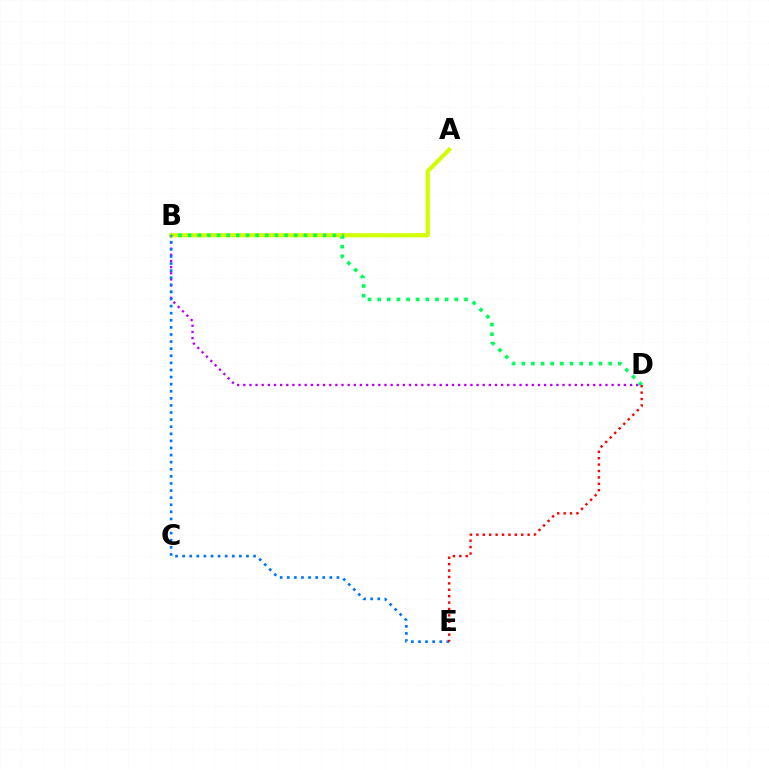{('B', 'D'): [{'color': '#b900ff', 'line_style': 'dotted', 'thickness': 1.67}, {'color': '#00ff5c', 'line_style': 'dotted', 'thickness': 2.62}], ('A', 'B'): [{'color': '#d1ff00', 'line_style': 'solid', 'thickness': 2.99}], ('B', 'E'): [{'color': '#0074ff', 'line_style': 'dotted', 'thickness': 1.93}], ('D', 'E'): [{'color': '#ff0000', 'line_style': 'dotted', 'thickness': 1.74}]}